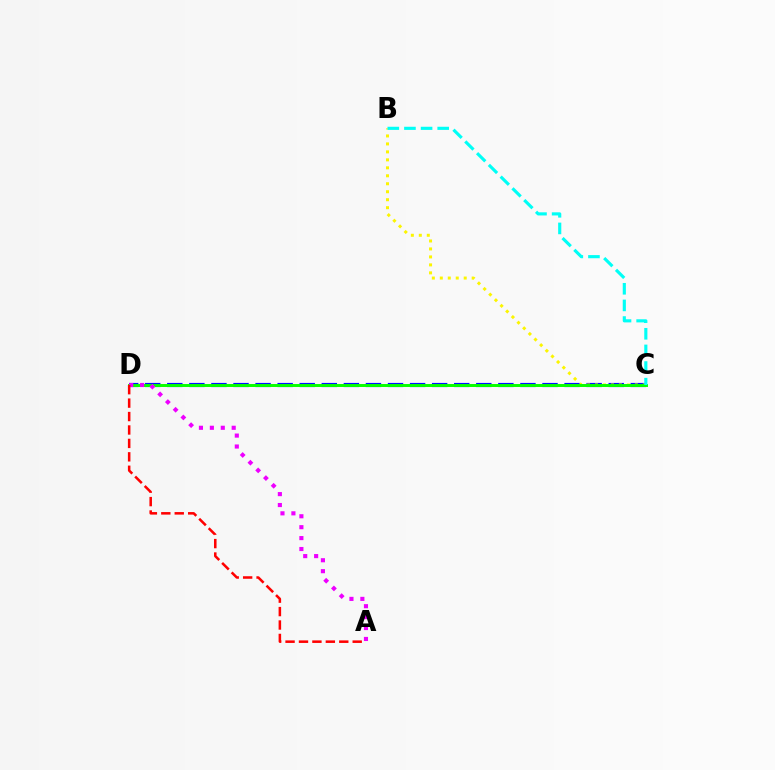{('C', 'D'): [{'color': '#0010ff', 'line_style': 'dashed', 'thickness': 3.0}, {'color': '#08ff00', 'line_style': 'solid', 'thickness': 2.13}], ('B', 'C'): [{'color': '#fcf500', 'line_style': 'dotted', 'thickness': 2.17}, {'color': '#00fff6', 'line_style': 'dashed', 'thickness': 2.26}], ('A', 'D'): [{'color': '#ee00ff', 'line_style': 'dotted', 'thickness': 2.97}, {'color': '#ff0000', 'line_style': 'dashed', 'thickness': 1.82}]}